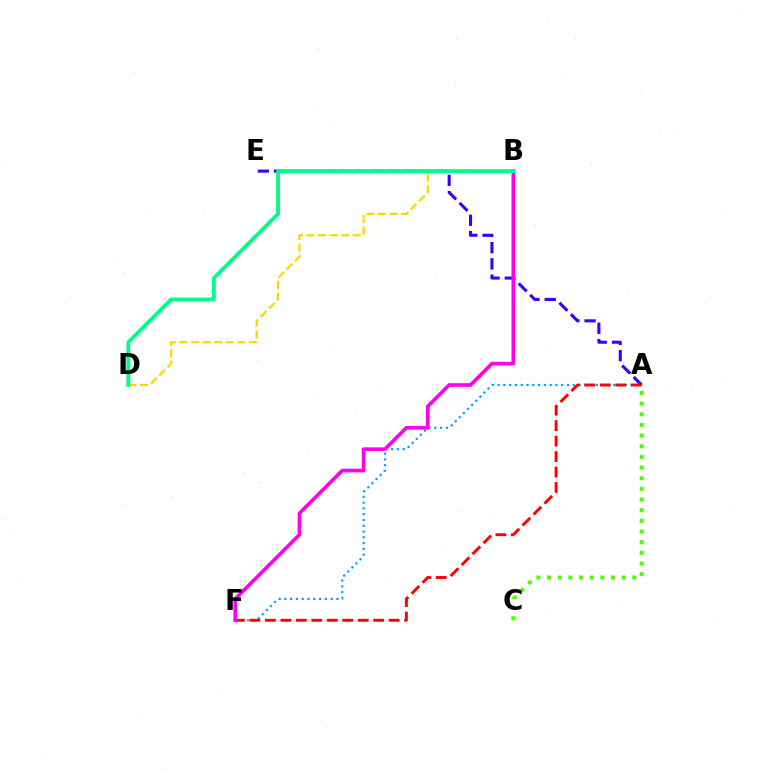{('A', 'E'): [{'color': '#3700ff', 'line_style': 'dashed', 'thickness': 2.21}], ('A', 'F'): [{'color': '#009eff', 'line_style': 'dotted', 'thickness': 1.57}, {'color': '#ff0000', 'line_style': 'dashed', 'thickness': 2.1}], ('B', 'D'): [{'color': '#ffd500', 'line_style': 'dashed', 'thickness': 1.58}, {'color': '#00ff86', 'line_style': 'solid', 'thickness': 2.78}], ('B', 'F'): [{'color': '#ff00ed', 'line_style': 'solid', 'thickness': 2.63}], ('A', 'C'): [{'color': '#4fff00', 'line_style': 'dotted', 'thickness': 2.9}]}